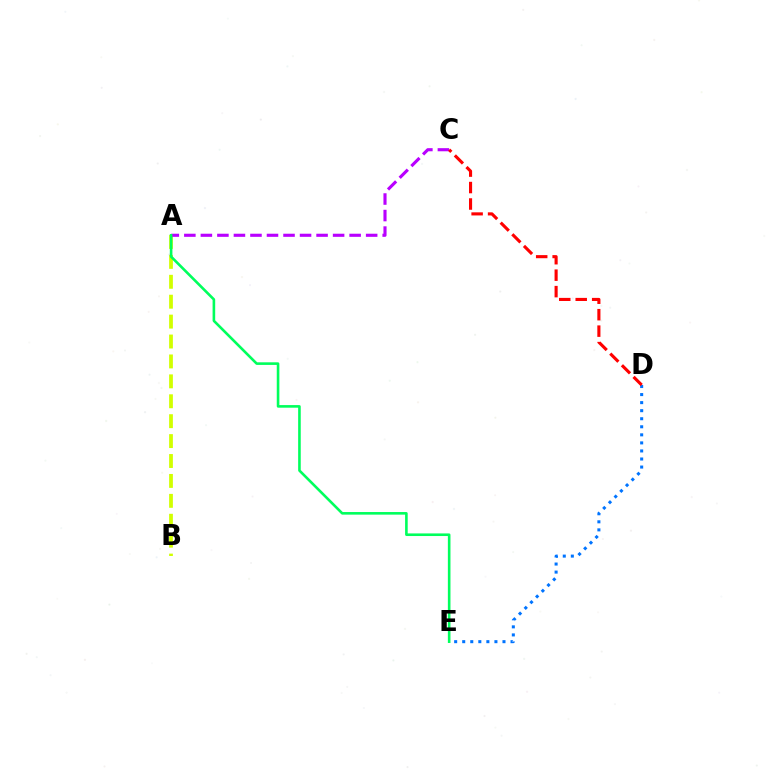{('D', 'E'): [{'color': '#0074ff', 'line_style': 'dotted', 'thickness': 2.19}], ('A', 'B'): [{'color': '#d1ff00', 'line_style': 'dashed', 'thickness': 2.71}], ('A', 'C'): [{'color': '#b900ff', 'line_style': 'dashed', 'thickness': 2.25}], ('A', 'E'): [{'color': '#00ff5c', 'line_style': 'solid', 'thickness': 1.88}], ('C', 'D'): [{'color': '#ff0000', 'line_style': 'dashed', 'thickness': 2.24}]}